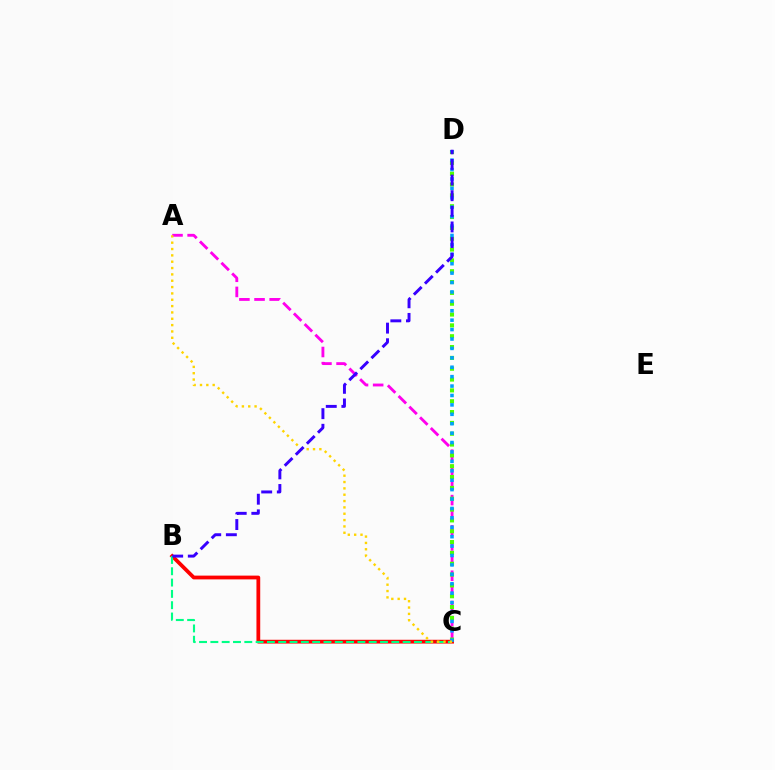{('A', 'C'): [{'color': '#ff00ed', 'line_style': 'dashed', 'thickness': 2.06}, {'color': '#ffd500', 'line_style': 'dotted', 'thickness': 1.72}], ('C', 'D'): [{'color': '#4fff00', 'line_style': 'dotted', 'thickness': 2.94}, {'color': '#009eff', 'line_style': 'dotted', 'thickness': 2.56}], ('B', 'C'): [{'color': '#ff0000', 'line_style': 'solid', 'thickness': 2.72}, {'color': '#00ff86', 'line_style': 'dashed', 'thickness': 1.54}], ('B', 'D'): [{'color': '#3700ff', 'line_style': 'dashed', 'thickness': 2.12}]}